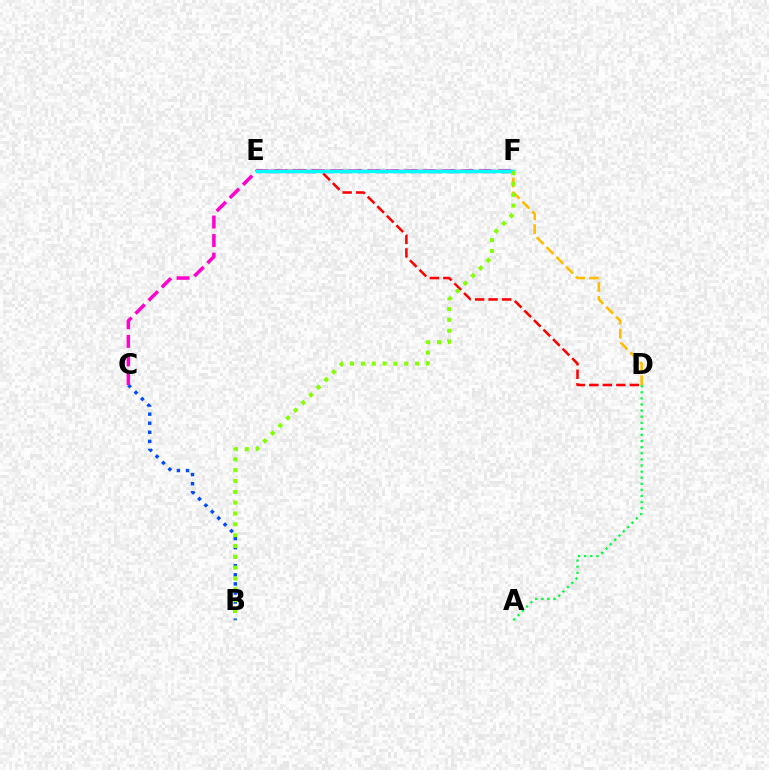{('D', 'E'): [{'color': '#ffbd00', 'line_style': 'dashed', 'thickness': 1.88}, {'color': '#ff0000', 'line_style': 'dashed', 'thickness': 1.84}], ('B', 'C'): [{'color': '#004bff', 'line_style': 'dotted', 'thickness': 2.46}], ('C', 'F'): [{'color': '#ff00cf', 'line_style': 'dashed', 'thickness': 2.53}], ('E', 'F'): [{'color': '#7200ff', 'line_style': 'dashed', 'thickness': 2.44}, {'color': '#00fff6', 'line_style': 'solid', 'thickness': 2.48}], ('B', 'F'): [{'color': '#84ff00', 'line_style': 'dotted', 'thickness': 2.94}], ('A', 'D'): [{'color': '#00ff39', 'line_style': 'dotted', 'thickness': 1.66}]}